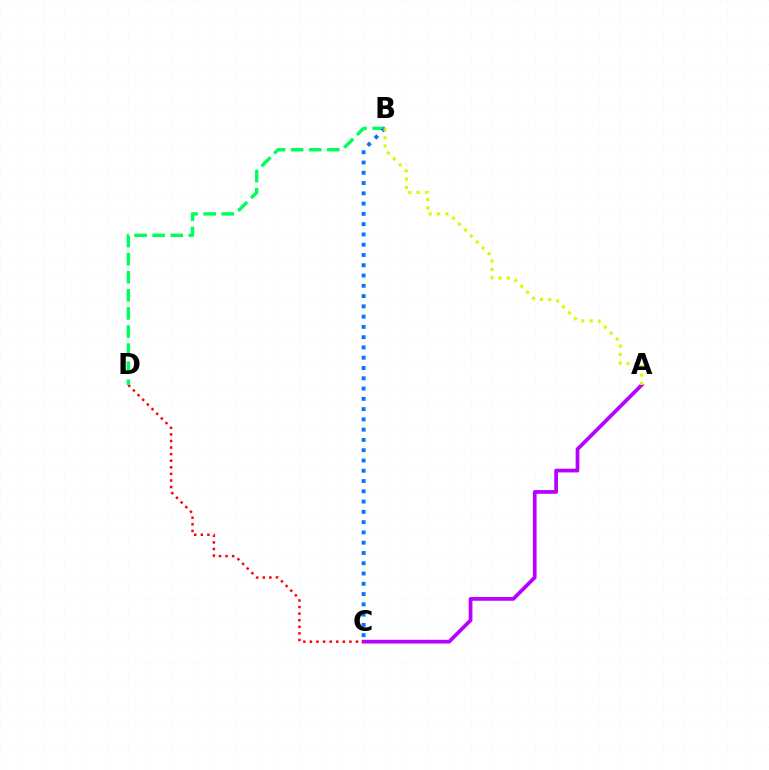{('A', 'C'): [{'color': '#b900ff', 'line_style': 'solid', 'thickness': 2.69}], ('C', 'D'): [{'color': '#ff0000', 'line_style': 'dotted', 'thickness': 1.79}], ('B', 'D'): [{'color': '#00ff5c', 'line_style': 'dashed', 'thickness': 2.46}], ('B', 'C'): [{'color': '#0074ff', 'line_style': 'dotted', 'thickness': 2.79}], ('A', 'B'): [{'color': '#d1ff00', 'line_style': 'dotted', 'thickness': 2.28}]}